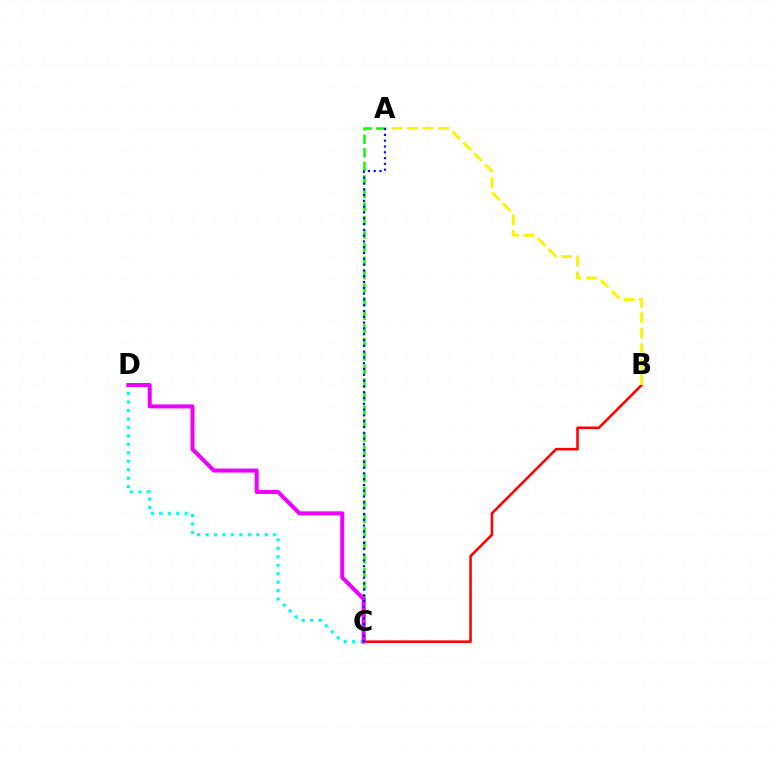{('B', 'C'): [{'color': '#ff0000', 'line_style': 'solid', 'thickness': 1.84}], ('A', 'B'): [{'color': '#fcf500', 'line_style': 'dashed', 'thickness': 2.1}], ('A', 'C'): [{'color': '#08ff00', 'line_style': 'dashed', 'thickness': 1.84}, {'color': '#0010ff', 'line_style': 'dotted', 'thickness': 1.58}], ('C', 'D'): [{'color': '#00fff6', 'line_style': 'dotted', 'thickness': 2.3}, {'color': '#ee00ff', 'line_style': 'solid', 'thickness': 2.88}]}